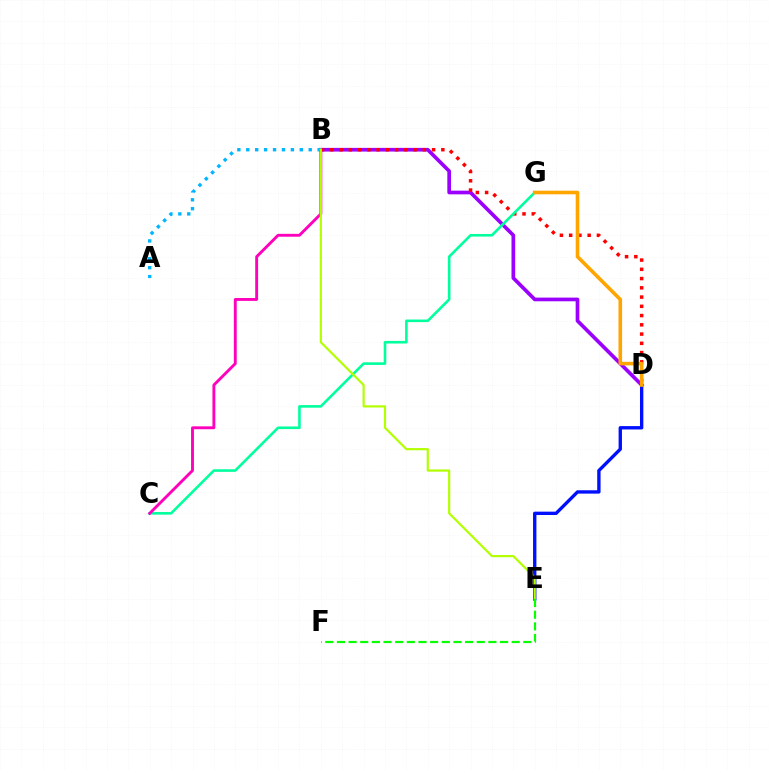{('B', 'D'): [{'color': '#9b00ff', 'line_style': 'solid', 'thickness': 2.65}, {'color': '#ff0000', 'line_style': 'dotted', 'thickness': 2.51}], ('D', 'E'): [{'color': '#0010ff', 'line_style': 'solid', 'thickness': 2.42}], ('C', 'G'): [{'color': '#00ff9d', 'line_style': 'solid', 'thickness': 1.87}], ('D', 'G'): [{'color': '#ffa500', 'line_style': 'solid', 'thickness': 2.59}], ('B', 'C'): [{'color': '#ff00bd', 'line_style': 'solid', 'thickness': 2.08}], ('A', 'B'): [{'color': '#00b5ff', 'line_style': 'dotted', 'thickness': 2.42}], ('B', 'E'): [{'color': '#b3ff00', 'line_style': 'solid', 'thickness': 1.57}], ('E', 'F'): [{'color': '#08ff00', 'line_style': 'dashed', 'thickness': 1.58}]}